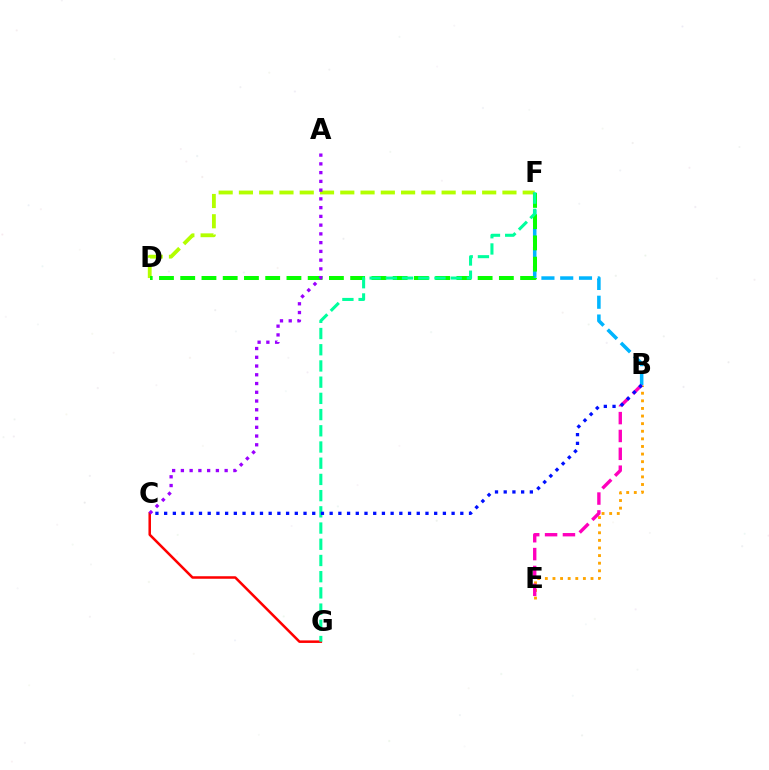{('B', 'E'): [{'color': '#ffa500', 'line_style': 'dotted', 'thickness': 2.07}, {'color': '#ff00bd', 'line_style': 'dashed', 'thickness': 2.43}], ('C', 'G'): [{'color': '#ff0000', 'line_style': 'solid', 'thickness': 1.82}], ('D', 'F'): [{'color': '#b3ff00', 'line_style': 'dashed', 'thickness': 2.75}, {'color': '#08ff00', 'line_style': 'dashed', 'thickness': 2.89}], ('B', 'F'): [{'color': '#00b5ff', 'line_style': 'dashed', 'thickness': 2.55}], ('F', 'G'): [{'color': '#00ff9d', 'line_style': 'dashed', 'thickness': 2.2}], ('B', 'C'): [{'color': '#0010ff', 'line_style': 'dotted', 'thickness': 2.37}], ('A', 'C'): [{'color': '#9b00ff', 'line_style': 'dotted', 'thickness': 2.38}]}